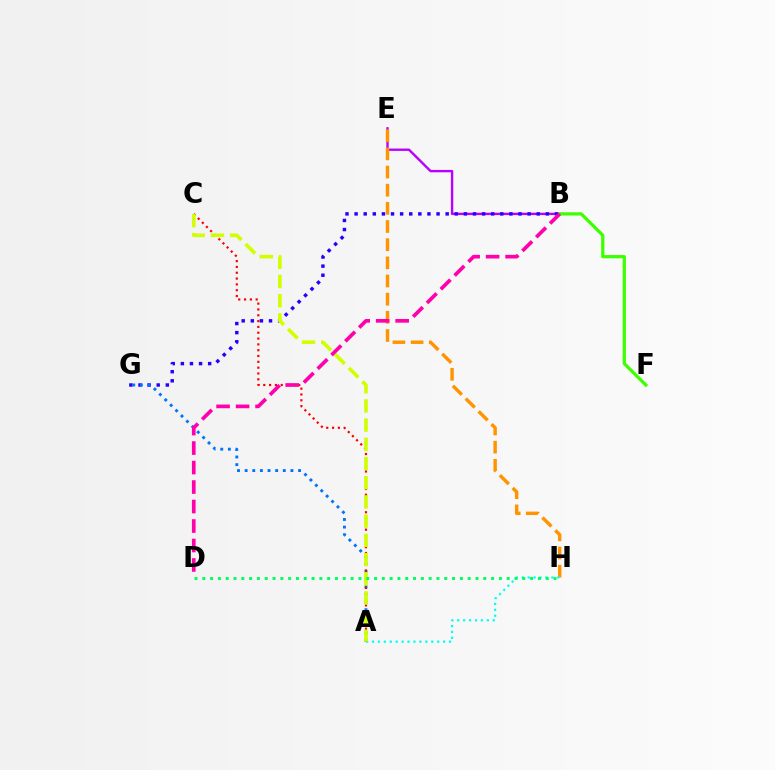{('B', 'E'): [{'color': '#b900ff', 'line_style': 'solid', 'thickness': 1.71}], ('B', 'G'): [{'color': '#2500ff', 'line_style': 'dotted', 'thickness': 2.47}], ('B', 'F'): [{'color': '#3dff00', 'line_style': 'solid', 'thickness': 2.34}], ('A', 'G'): [{'color': '#0074ff', 'line_style': 'dotted', 'thickness': 2.07}], ('E', 'H'): [{'color': '#ff9400', 'line_style': 'dashed', 'thickness': 2.47}], ('A', 'H'): [{'color': '#00fff6', 'line_style': 'dotted', 'thickness': 1.61}], ('A', 'C'): [{'color': '#ff0000', 'line_style': 'dotted', 'thickness': 1.58}, {'color': '#d1ff00', 'line_style': 'dashed', 'thickness': 2.61}], ('B', 'D'): [{'color': '#ff00ac', 'line_style': 'dashed', 'thickness': 2.65}], ('D', 'H'): [{'color': '#00ff5c', 'line_style': 'dotted', 'thickness': 2.12}]}